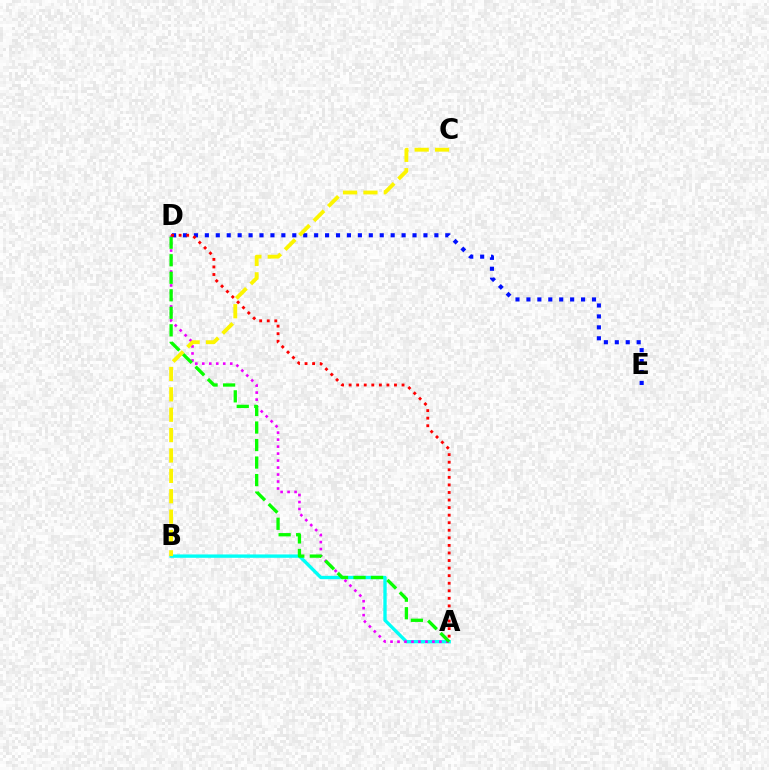{('A', 'B'): [{'color': '#00fff6', 'line_style': 'solid', 'thickness': 2.41}], ('D', 'E'): [{'color': '#0010ff', 'line_style': 'dotted', 'thickness': 2.97}], ('A', 'D'): [{'color': '#ee00ff', 'line_style': 'dotted', 'thickness': 1.9}, {'color': '#08ff00', 'line_style': 'dashed', 'thickness': 2.38}, {'color': '#ff0000', 'line_style': 'dotted', 'thickness': 2.05}], ('B', 'C'): [{'color': '#fcf500', 'line_style': 'dashed', 'thickness': 2.77}]}